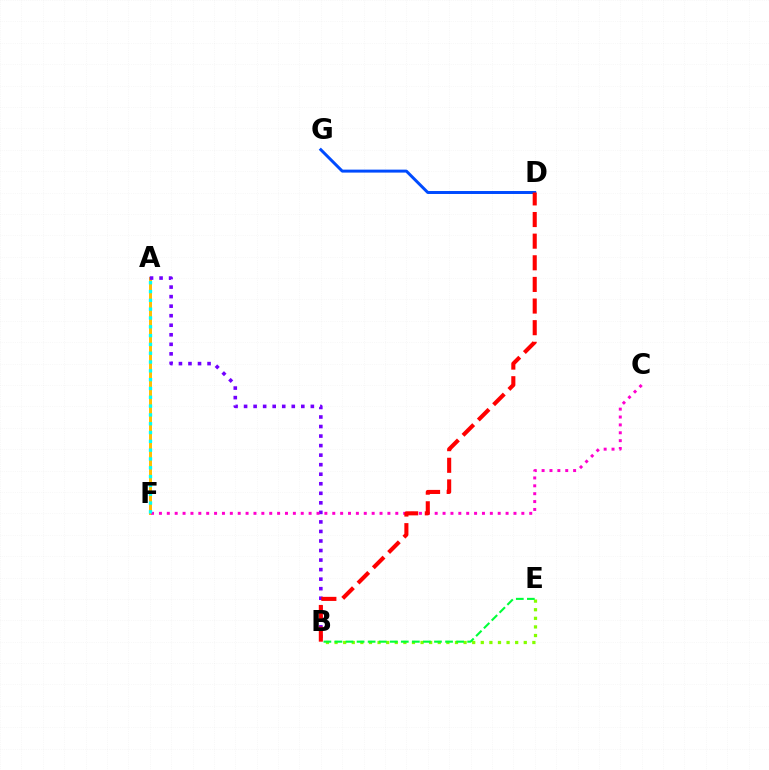{('B', 'E'): [{'color': '#84ff00', 'line_style': 'dotted', 'thickness': 2.34}, {'color': '#00ff39', 'line_style': 'dashed', 'thickness': 1.5}], ('A', 'F'): [{'color': '#ffbd00', 'line_style': 'solid', 'thickness': 2.14}, {'color': '#00fff6', 'line_style': 'dotted', 'thickness': 2.39}], ('D', 'G'): [{'color': '#004bff', 'line_style': 'solid', 'thickness': 2.14}], ('A', 'B'): [{'color': '#7200ff', 'line_style': 'dotted', 'thickness': 2.59}], ('C', 'F'): [{'color': '#ff00cf', 'line_style': 'dotted', 'thickness': 2.14}], ('B', 'D'): [{'color': '#ff0000', 'line_style': 'dashed', 'thickness': 2.94}]}